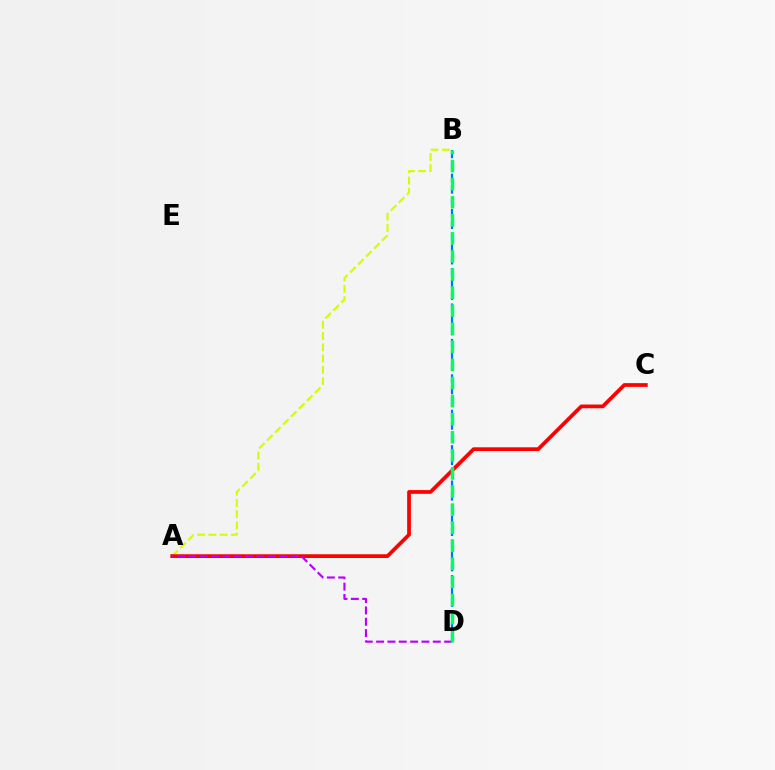{('A', 'B'): [{'color': '#d1ff00', 'line_style': 'dashed', 'thickness': 1.53}], ('A', 'C'): [{'color': '#ff0000', 'line_style': 'solid', 'thickness': 2.69}], ('A', 'D'): [{'color': '#b900ff', 'line_style': 'dashed', 'thickness': 1.54}], ('B', 'D'): [{'color': '#0074ff', 'line_style': 'dashed', 'thickness': 1.6}, {'color': '#00ff5c', 'line_style': 'dashed', 'thickness': 2.46}]}